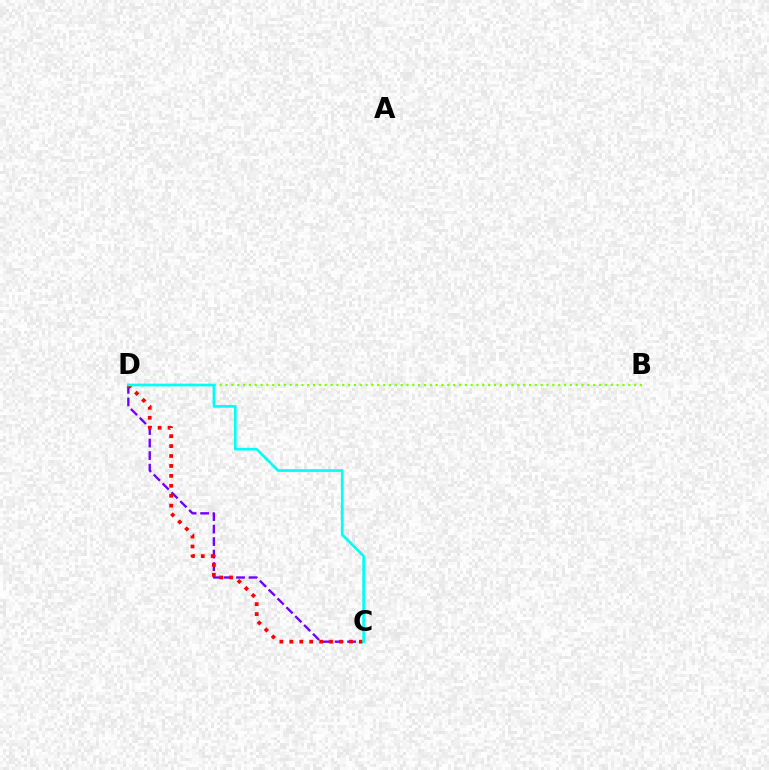{('C', 'D'): [{'color': '#7200ff', 'line_style': 'dashed', 'thickness': 1.7}, {'color': '#ff0000', 'line_style': 'dotted', 'thickness': 2.7}, {'color': '#00fff6', 'line_style': 'solid', 'thickness': 1.93}], ('B', 'D'): [{'color': '#84ff00', 'line_style': 'dotted', 'thickness': 1.59}]}